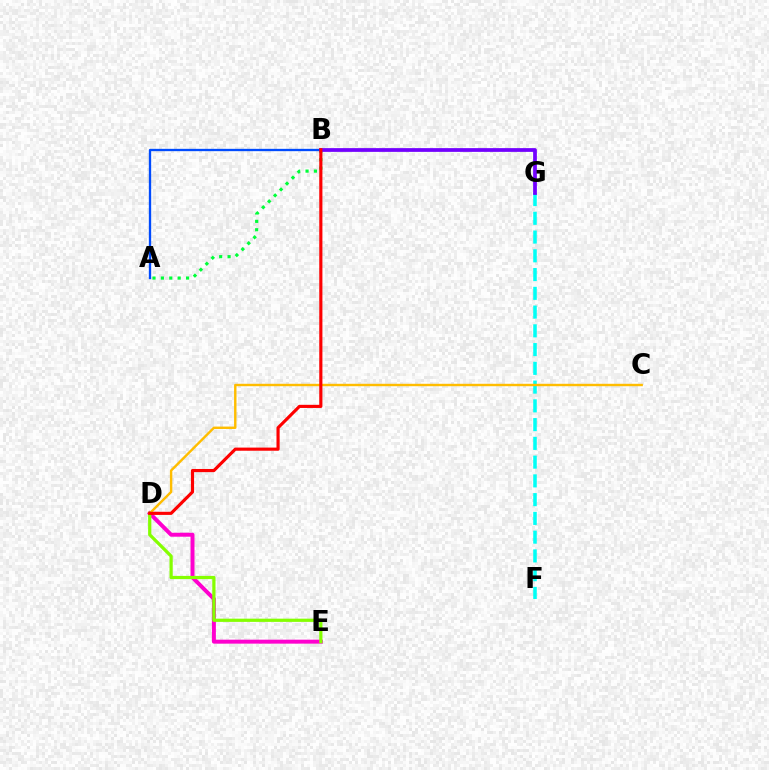{('F', 'G'): [{'color': '#00fff6', 'line_style': 'dashed', 'thickness': 2.55}], ('A', 'B'): [{'color': '#004bff', 'line_style': 'solid', 'thickness': 1.67}, {'color': '#00ff39', 'line_style': 'dotted', 'thickness': 2.28}], ('B', 'G'): [{'color': '#7200ff', 'line_style': 'solid', 'thickness': 2.69}], ('D', 'E'): [{'color': '#ff00cf', 'line_style': 'solid', 'thickness': 2.86}, {'color': '#84ff00', 'line_style': 'solid', 'thickness': 2.32}], ('C', 'D'): [{'color': '#ffbd00', 'line_style': 'solid', 'thickness': 1.74}], ('B', 'D'): [{'color': '#ff0000', 'line_style': 'solid', 'thickness': 2.26}]}